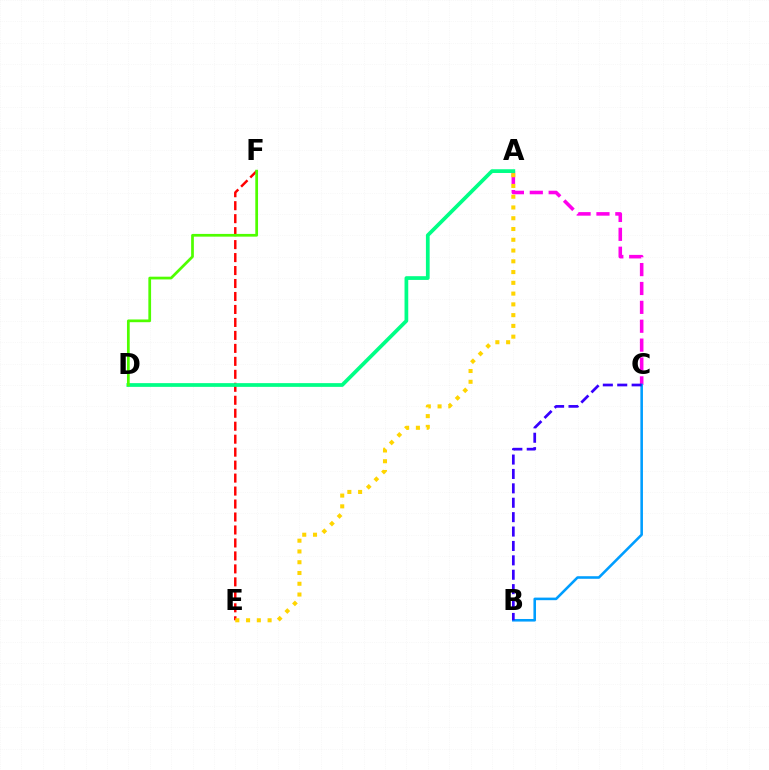{('A', 'C'): [{'color': '#ff00ed', 'line_style': 'dashed', 'thickness': 2.56}], ('E', 'F'): [{'color': '#ff0000', 'line_style': 'dashed', 'thickness': 1.76}], ('A', 'E'): [{'color': '#ffd500', 'line_style': 'dotted', 'thickness': 2.93}], ('A', 'D'): [{'color': '#00ff86', 'line_style': 'solid', 'thickness': 2.69}], ('B', 'C'): [{'color': '#009eff', 'line_style': 'solid', 'thickness': 1.85}, {'color': '#3700ff', 'line_style': 'dashed', 'thickness': 1.96}], ('D', 'F'): [{'color': '#4fff00', 'line_style': 'solid', 'thickness': 1.97}]}